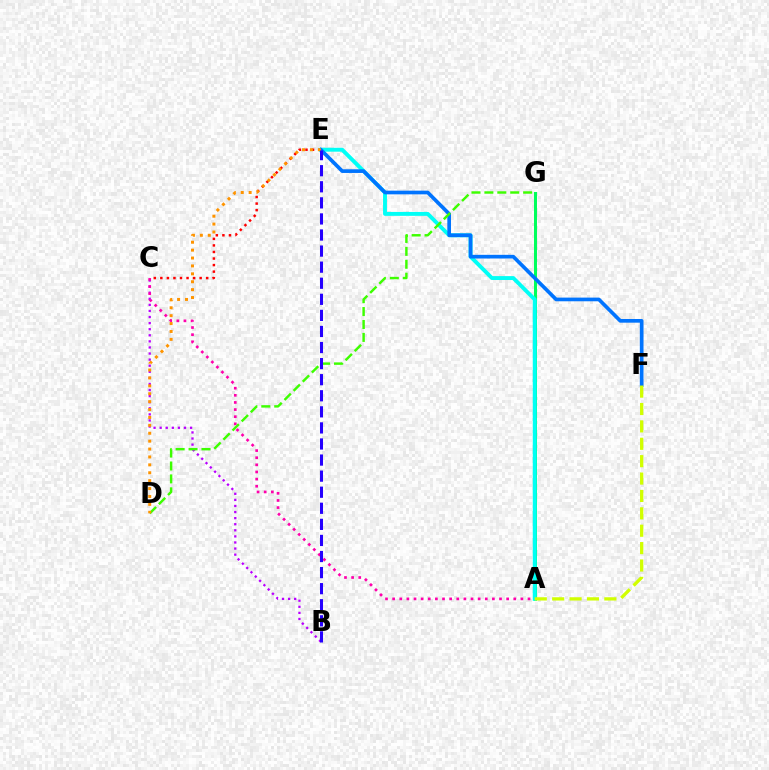{('C', 'E'): [{'color': '#ff0000', 'line_style': 'dotted', 'thickness': 1.78}], ('B', 'C'): [{'color': '#b900ff', 'line_style': 'dotted', 'thickness': 1.65}], ('A', 'G'): [{'color': '#00ff5c', 'line_style': 'solid', 'thickness': 2.16}], ('A', 'C'): [{'color': '#ff00ac', 'line_style': 'dotted', 'thickness': 1.94}], ('A', 'E'): [{'color': '#00fff6', 'line_style': 'solid', 'thickness': 2.81}], ('E', 'F'): [{'color': '#0074ff', 'line_style': 'solid', 'thickness': 2.65}], ('D', 'G'): [{'color': '#3dff00', 'line_style': 'dashed', 'thickness': 1.76}], ('D', 'E'): [{'color': '#ff9400', 'line_style': 'dotted', 'thickness': 2.15}], ('B', 'E'): [{'color': '#2500ff', 'line_style': 'dashed', 'thickness': 2.18}], ('A', 'F'): [{'color': '#d1ff00', 'line_style': 'dashed', 'thickness': 2.36}]}